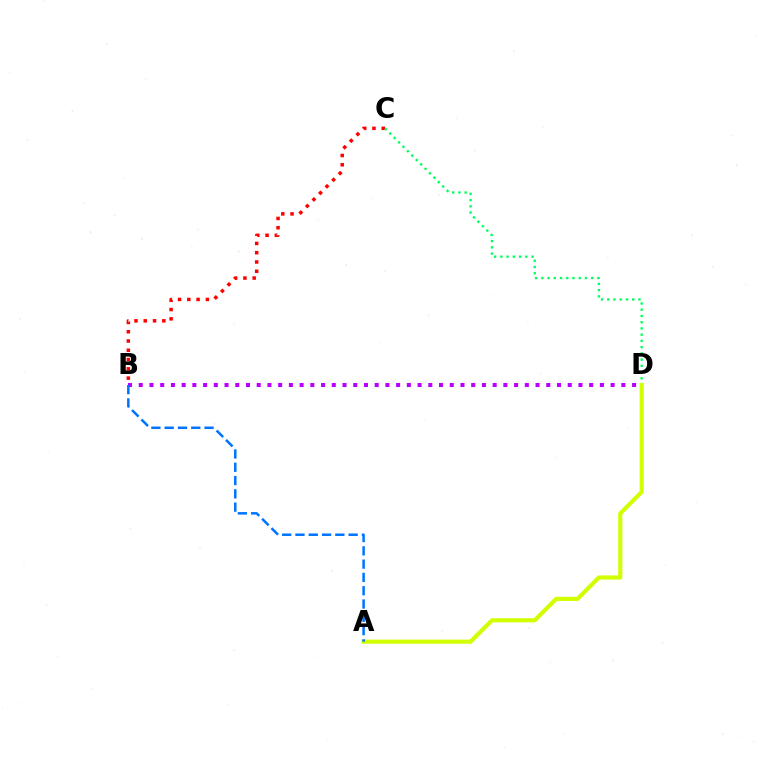{('B', 'C'): [{'color': '#ff0000', 'line_style': 'dotted', 'thickness': 2.52}], ('C', 'D'): [{'color': '#00ff5c', 'line_style': 'dotted', 'thickness': 1.69}], ('A', 'D'): [{'color': '#d1ff00', 'line_style': 'solid', 'thickness': 2.98}], ('B', 'D'): [{'color': '#b900ff', 'line_style': 'dotted', 'thickness': 2.91}], ('A', 'B'): [{'color': '#0074ff', 'line_style': 'dashed', 'thickness': 1.81}]}